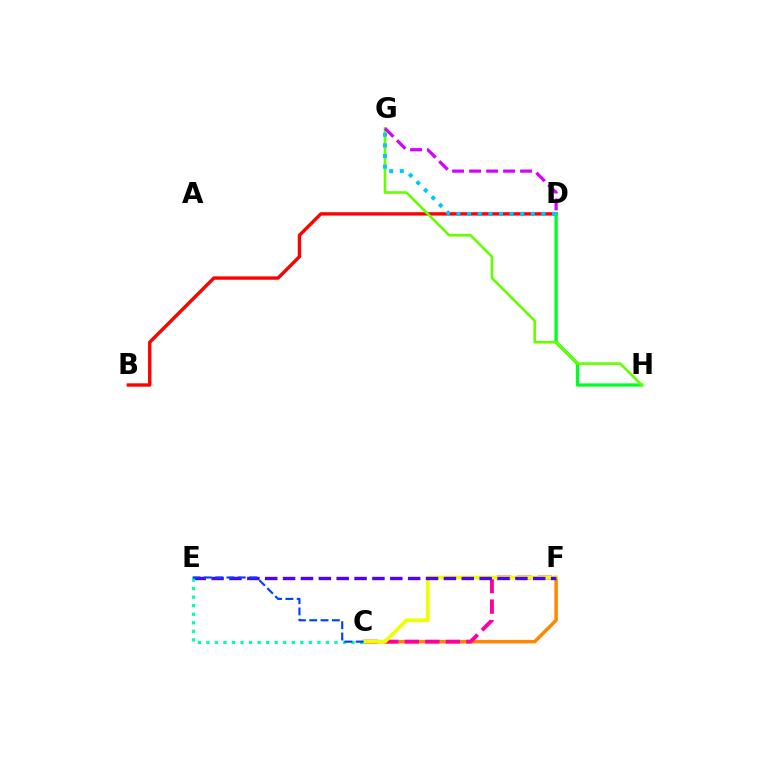{('B', 'D'): [{'color': '#ff0000', 'line_style': 'solid', 'thickness': 2.43}], ('C', 'F'): [{'color': '#ff8800', 'line_style': 'solid', 'thickness': 2.53}, {'color': '#ff00a0', 'line_style': 'dashed', 'thickness': 2.79}, {'color': '#eeff00', 'line_style': 'solid', 'thickness': 2.67}], ('D', 'H'): [{'color': '#00ff27', 'line_style': 'solid', 'thickness': 2.39}], ('G', 'H'): [{'color': '#66ff00', 'line_style': 'solid', 'thickness': 1.89}], ('E', 'F'): [{'color': '#4f00ff', 'line_style': 'dashed', 'thickness': 2.43}], ('C', 'E'): [{'color': '#00ffaf', 'line_style': 'dotted', 'thickness': 2.32}, {'color': '#003fff', 'line_style': 'dashed', 'thickness': 1.54}], ('D', 'G'): [{'color': '#d600ff', 'line_style': 'dashed', 'thickness': 2.31}, {'color': '#00c7ff', 'line_style': 'dotted', 'thickness': 2.89}]}